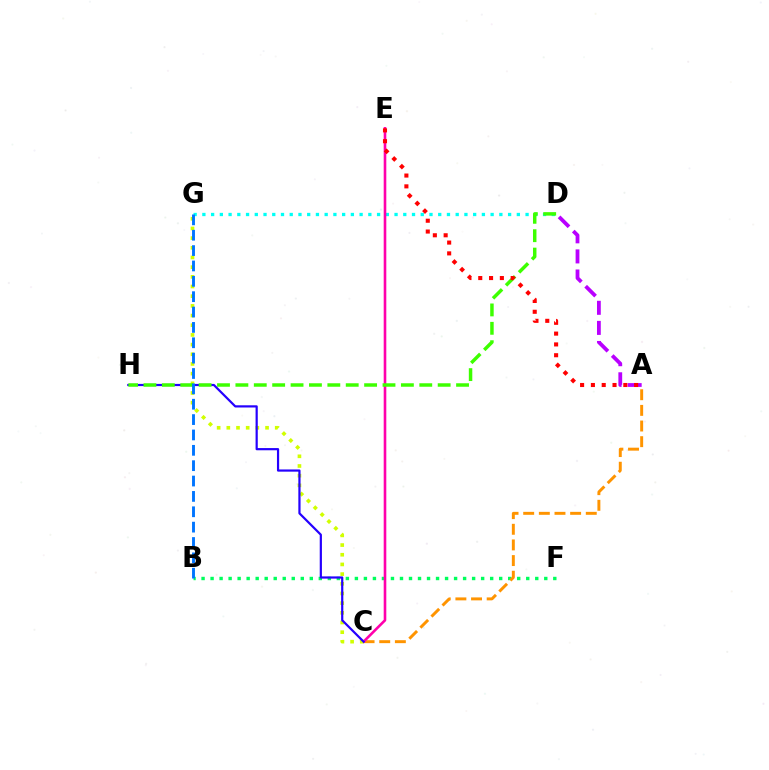{('D', 'G'): [{'color': '#00fff6', 'line_style': 'dotted', 'thickness': 2.37}], ('B', 'F'): [{'color': '#00ff5c', 'line_style': 'dotted', 'thickness': 2.45}], ('A', 'C'): [{'color': '#ff9400', 'line_style': 'dashed', 'thickness': 2.13}], ('C', 'E'): [{'color': '#ff00ac', 'line_style': 'solid', 'thickness': 1.88}], ('C', 'G'): [{'color': '#d1ff00', 'line_style': 'dotted', 'thickness': 2.63}], ('A', 'D'): [{'color': '#b900ff', 'line_style': 'dashed', 'thickness': 2.73}], ('C', 'H'): [{'color': '#2500ff', 'line_style': 'solid', 'thickness': 1.59}], ('D', 'H'): [{'color': '#3dff00', 'line_style': 'dashed', 'thickness': 2.5}], ('B', 'G'): [{'color': '#0074ff', 'line_style': 'dashed', 'thickness': 2.09}], ('A', 'E'): [{'color': '#ff0000', 'line_style': 'dotted', 'thickness': 2.94}]}